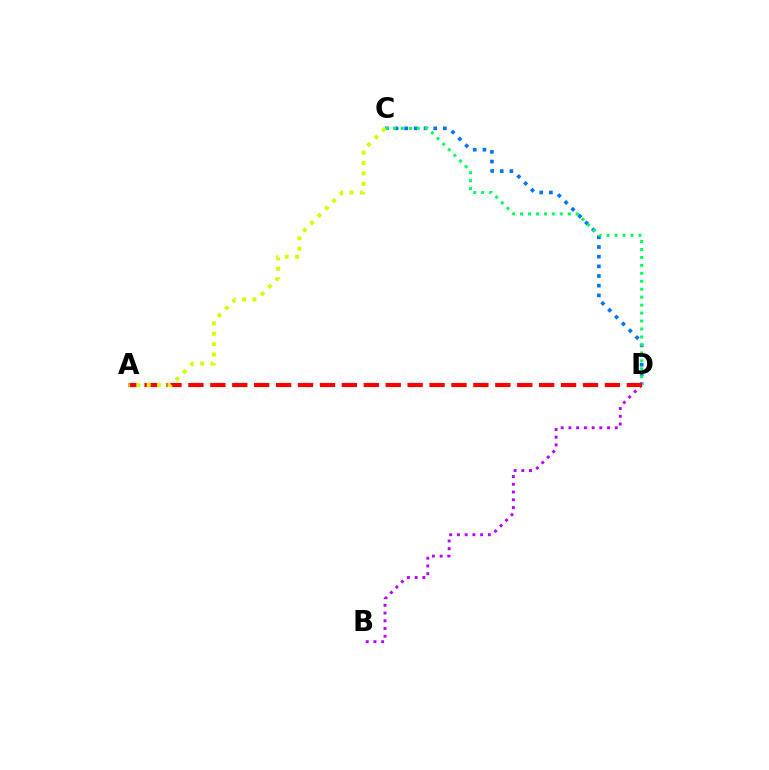{('C', 'D'): [{'color': '#0074ff', 'line_style': 'dotted', 'thickness': 2.63}, {'color': '#00ff5c', 'line_style': 'dotted', 'thickness': 2.16}], ('B', 'D'): [{'color': '#b900ff', 'line_style': 'dotted', 'thickness': 2.1}], ('A', 'D'): [{'color': '#ff0000', 'line_style': 'dashed', 'thickness': 2.98}], ('A', 'C'): [{'color': '#d1ff00', 'line_style': 'dotted', 'thickness': 2.82}]}